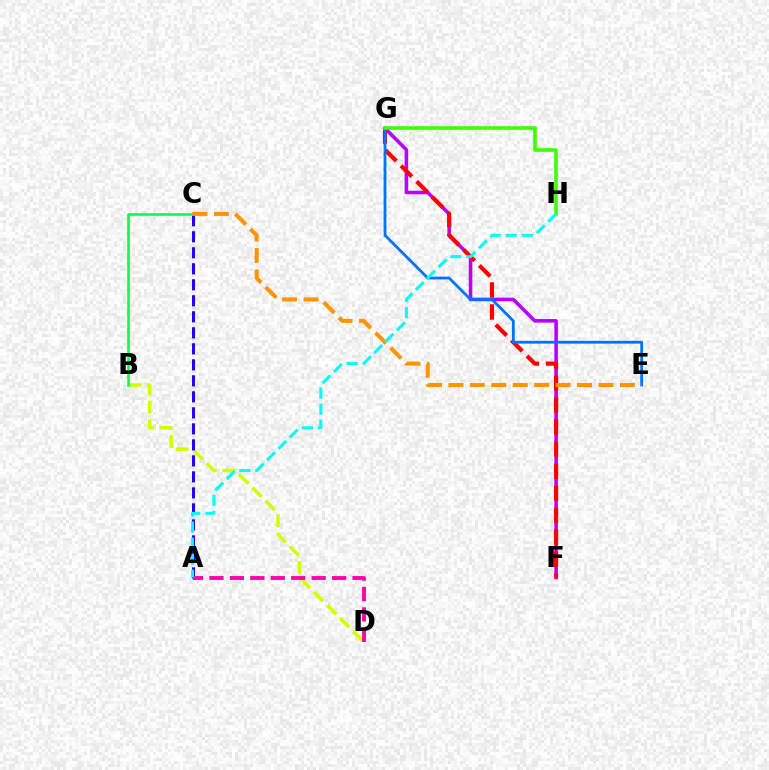{('F', 'G'): [{'color': '#b900ff', 'line_style': 'solid', 'thickness': 2.56}, {'color': '#ff0000', 'line_style': 'dashed', 'thickness': 2.99}], ('B', 'D'): [{'color': '#d1ff00', 'line_style': 'dashed', 'thickness': 2.52}], ('A', 'C'): [{'color': '#2500ff', 'line_style': 'dashed', 'thickness': 2.17}], ('B', 'C'): [{'color': '#00ff5c', 'line_style': 'solid', 'thickness': 1.87}], ('A', 'D'): [{'color': '#ff00ac', 'line_style': 'dashed', 'thickness': 2.78}], ('E', 'G'): [{'color': '#0074ff', 'line_style': 'solid', 'thickness': 2.01}], ('C', 'E'): [{'color': '#ff9400', 'line_style': 'dashed', 'thickness': 2.91}], ('G', 'H'): [{'color': '#3dff00', 'line_style': 'solid', 'thickness': 2.6}], ('A', 'H'): [{'color': '#00fff6', 'line_style': 'dashed', 'thickness': 2.18}]}